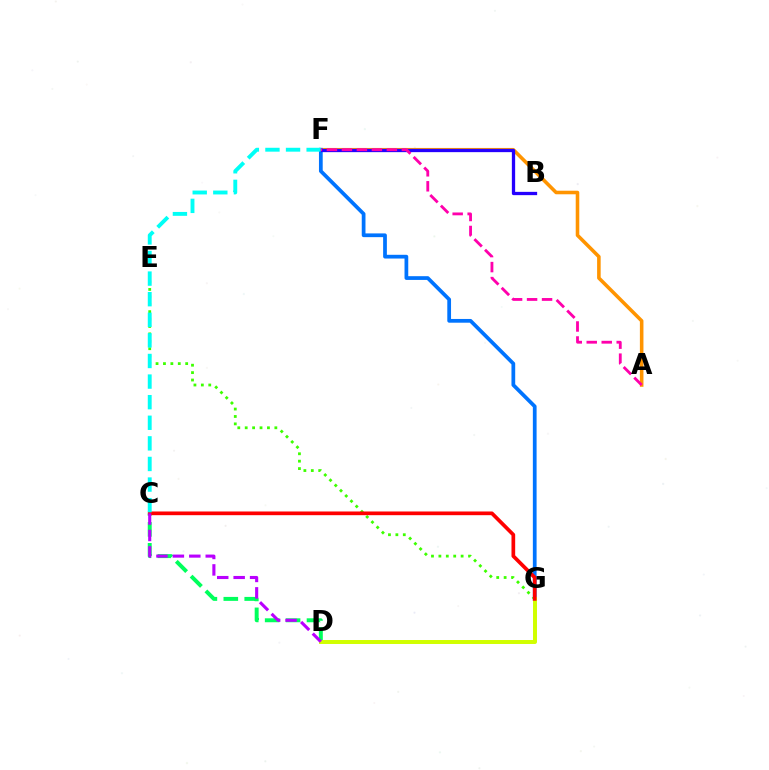{('C', 'D'): [{'color': '#00ff5c', 'line_style': 'dashed', 'thickness': 2.84}, {'color': '#b900ff', 'line_style': 'dashed', 'thickness': 2.23}], ('E', 'G'): [{'color': '#3dff00', 'line_style': 'dotted', 'thickness': 2.01}], ('A', 'F'): [{'color': '#ff9400', 'line_style': 'solid', 'thickness': 2.57}, {'color': '#ff00ac', 'line_style': 'dashed', 'thickness': 2.04}], ('F', 'G'): [{'color': '#0074ff', 'line_style': 'solid', 'thickness': 2.69}], ('B', 'F'): [{'color': '#2500ff', 'line_style': 'solid', 'thickness': 2.37}], ('D', 'G'): [{'color': '#d1ff00', 'line_style': 'solid', 'thickness': 2.85}], ('C', 'G'): [{'color': '#ff0000', 'line_style': 'solid', 'thickness': 2.66}], ('C', 'F'): [{'color': '#00fff6', 'line_style': 'dashed', 'thickness': 2.8}]}